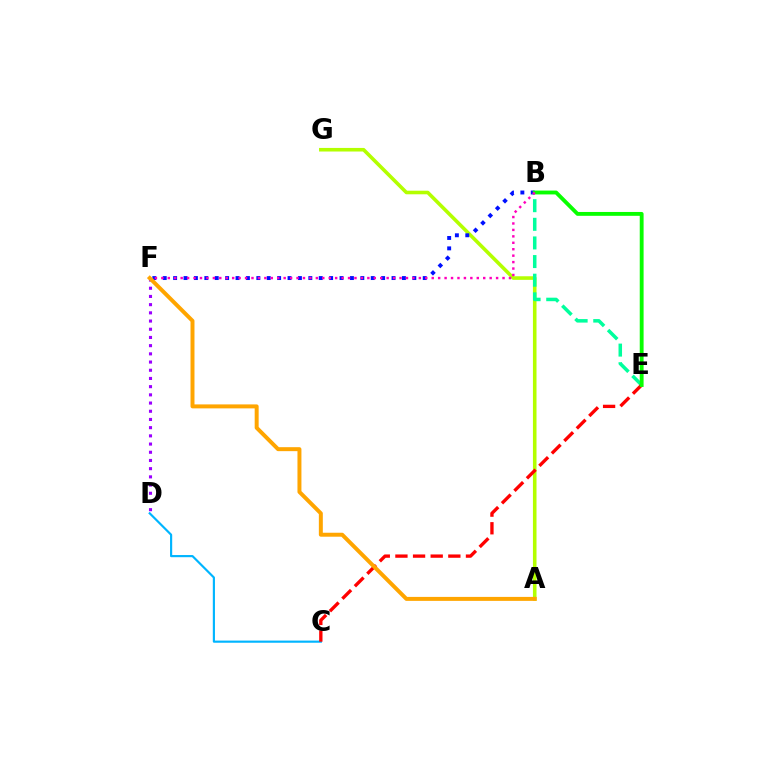{('A', 'G'): [{'color': '#b3ff00', 'line_style': 'solid', 'thickness': 2.58}], ('B', 'E'): [{'color': '#00ff9d', 'line_style': 'dashed', 'thickness': 2.53}, {'color': '#08ff00', 'line_style': 'solid', 'thickness': 2.78}], ('C', 'D'): [{'color': '#00b5ff', 'line_style': 'solid', 'thickness': 1.56}], ('C', 'E'): [{'color': '#ff0000', 'line_style': 'dashed', 'thickness': 2.4}], ('B', 'F'): [{'color': '#0010ff', 'line_style': 'dotted', 'thickness': 2.83}, {'color': '#ff00bd', 'line_style': 'dotted', 'thickness': 1.75}], ('D', 'F'): [{'color': '#9b00ff', 'line_style': 'dotted', 'thickness': 2.23}], ('A', 'F'): [{'color': '#ffa500', 'line_style': 'solid', 'thickness': 2.86}]}